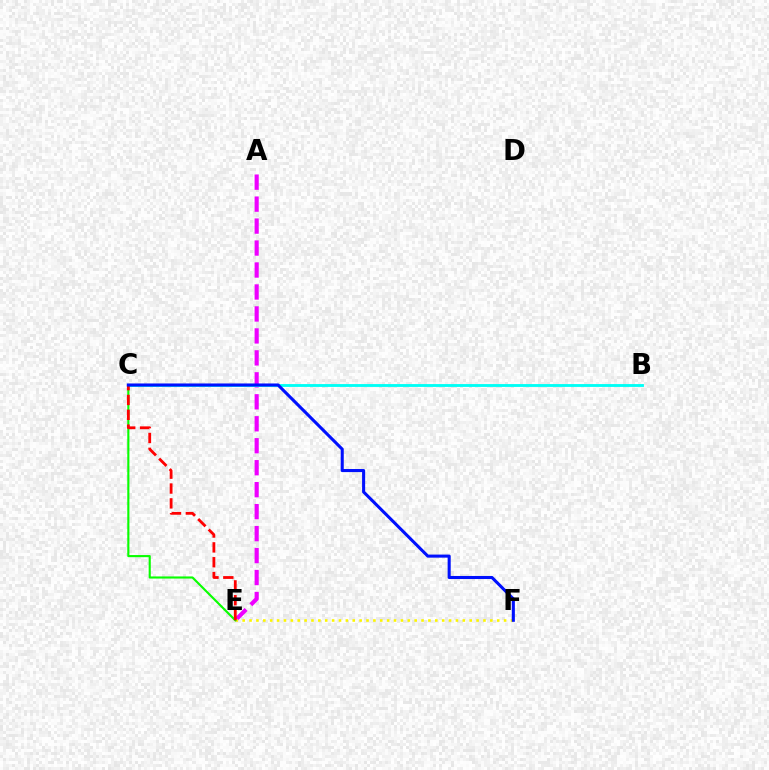{('A', 'E'): [{'color': '#ee00ff', 'line_style': 'dashed', 'thickness': 2.98}], ('B', 'C'): [{'color': '#00fff6', 'line_style': 'solid', 'thickness': 2.05}], ('E', 'F'): [{'color': '#fcf500', 'line_style': 'dotted', 'thickness': 1.87}], ('C', 'E'): [{'color': '#08ff00', 'line_style': 'solid', 'thickness': 1.53}, {'color': '#ff0000', 'line_style': 'dashed', 'thickness': 2.02}], ('C', 'F'): [{'color': '#0010ff', 'line_style': 'solid', 'thickness': 2.21}]}